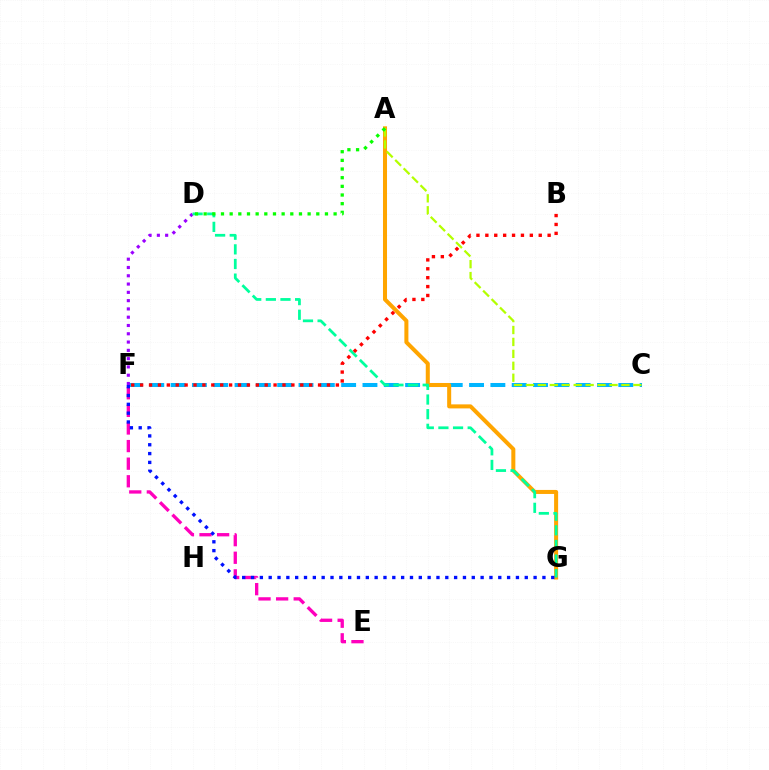{('C', 'F'): [{'color': '#00b5ff', 'line_style': 'dashed', 'thickness': 2.9}], ('D', 'F'): [{'color': '#9b00ff', 'line_style': 'dotted', 'thickness': 2.25}], ('E', 'F'): [{'color': '#ff00bd', 'line_style': 'dashed', 'thickness': 2.39}], ('A', 'G'): [{'color': '#ffa500', 'line_style': 'solid', 'thickness': 2.9}], ('D', 'G'): [{'color': '#00ff9d', 'line_style': 'dashed', 'thickness': 1.99}], ('F', 'G'): [{'color': '#0010ff', 'line_style': 'dotted', 'thickness': 2.4}], ('A', 'C'): [{'color': '#b3ff00', 'line_style': 'dashed', 'thickness': 1.62}], ('A', 'D'): [{'color': '#08ff00', 'line_style': 'dotted', 'thickness': 2.35}], ('B', 'F'): [{'color': '#ff0000', 'line_style': 'dotted', 'thickness': 2.42}]}